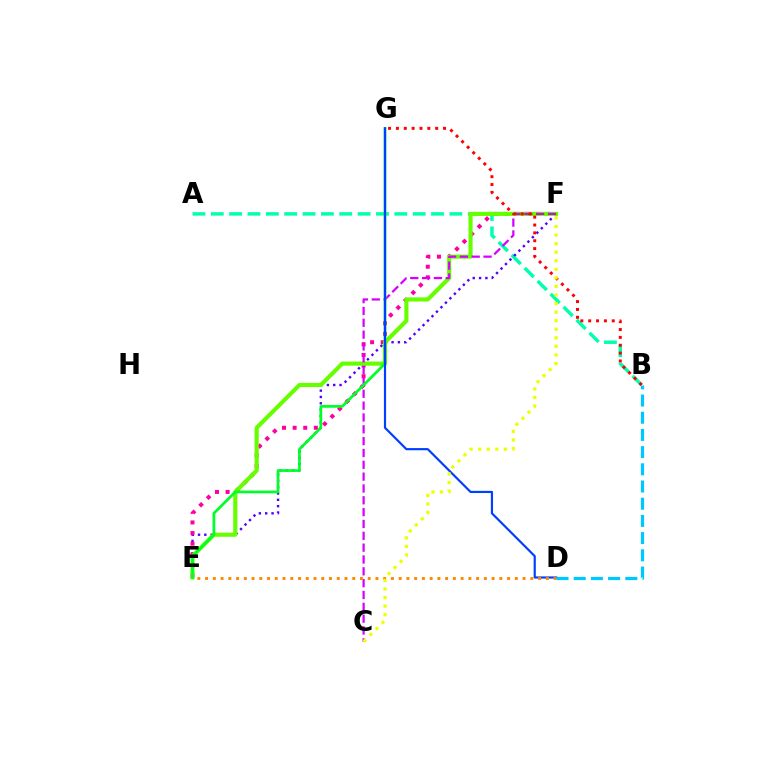{('A', 'B'): [{'color': '#00ffaf', 'line_style': 'dashed', 'thickness': 2.49}], ('E', 'F'): [{'color': '#4f00ff', 'line_style': 'dotted', 'thickness': 1.72}, {'color': '#ff00a0', 'line_style': 'dotted', 'thickness': 2.88}, {'color': '#66ff00', 'line_style': 'solid', 'thickness': 2.97}], ('C', 'F'): [{'color': '#d600ff', 'line_style': 'dashed', 'thickness': 1.61}, {'color': '#eeff00', 'line_style': 'dotted', 'thickness': 2.33}], ('E', 'G'): [{'color': '#00ff27', 'line_style': 'solid', 'thickness': 1.95}], ('B', 'G'): [{'color': '#ff0000', 'line_style': 'dotted', 'thickness': 2.13}], ('D', 'G'): [{'color': '#003fff', 'line_style': 'solid', 'thickness': 1.57}], ('D', 'E'): [{'color': '#ff8800', 'line_style': 'dotted', 'thickness': 2.1}], ('B', 'D'): [{'color': '#00c7ff', 'line_style': 'dashed', 'thickness': 2.34}]}